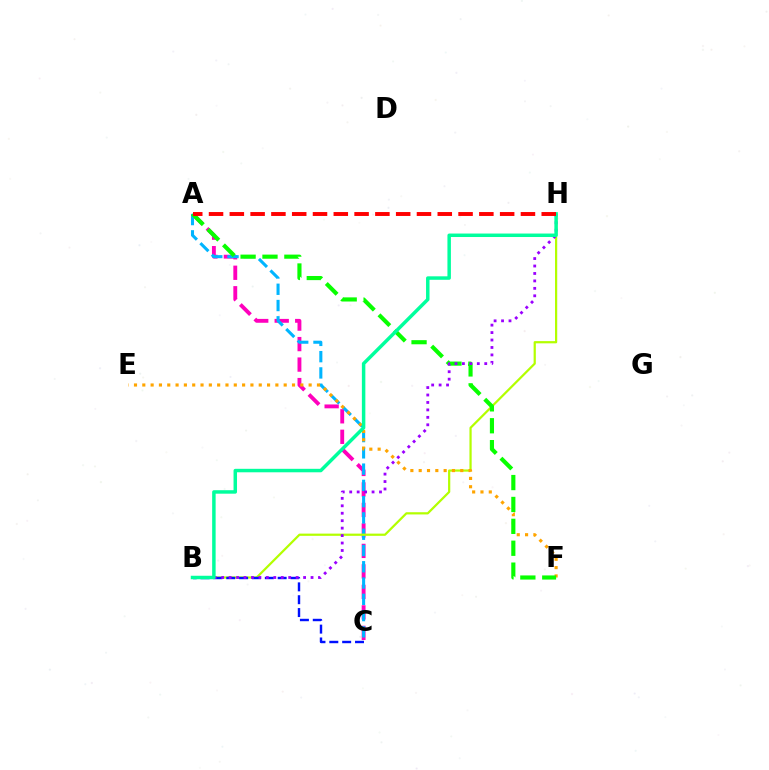{('A', 'C'): [{'color': '#ff00bd', 'line_style': 'dashed', 'thickness': 2.78}, {'color': '#00b5ff', 'line_style': 'dashed', 'thickness': 2.21}], ('B', 'H'): [{'color': '#b3ff00', 'line_style': 'solid', 'thickness': 1.6}, {'color': '#9b00ff', 'line_style': 'dotted', 'thickness': 2.02}, {'color': '#00ff9d', 'line_style': 'solid', 'thickness': 2.5}], ('E', 'F'): [{'color': '#ffa500', 'line_style': 'dotted', 'thickness': 2.26}], ('A', 'F'): [{'color': '#08ff00', 'line_style': 'dashed', 'thickness': 2.97}], ('B', 'C'): [{'color': '#0010ff', 'line_style': 'dashed', 'thickness': 1.75}], ('A', 'H'): [{'color': '#ff0000', 'line_style': 'dashed', 'thickness': 2.82}]}